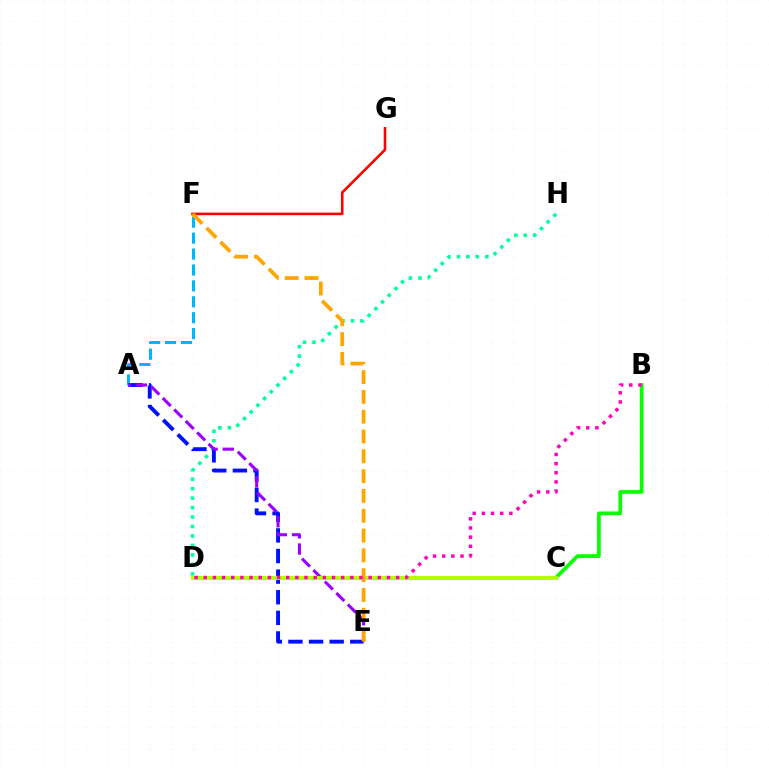{('F', 'G'): [{'color': '#ff0000', 'line_style': 'solid', 'thickness': 1.86}], ('A', 'F'): [{'color': '#00b5ff', 'line_style': 'dashed', 'thickness': 2.16}], ('D', 'H'): [{'color': '#00ff9d', 'line_style': 'dotted', 'thickness': 2.57}], ('A', 'E'): [{'color': '#0010ff', 'line_style': 'dashed', 'thickness': 2.8}, {'color': '#9b00ff', 'line_style': 'dashed', 'thickness': 2.2}], ('B', 'C'): [{'color': '#08ff00', 'line_style': 'solid', 'thickness': 2.67}], ('C', 'D'): [{'color': '#b3ff00', 'line_style': 'solid', 'thickness': 2.95}], ('E', 'F'): [{'color': '#ffa500', 'line_style': 'dashed', 'thickness': 2.69}], ('B', 'D'): [{'color': '#ff00bd', 'line_style': 'dotted', 'thickness': 2.49}]}